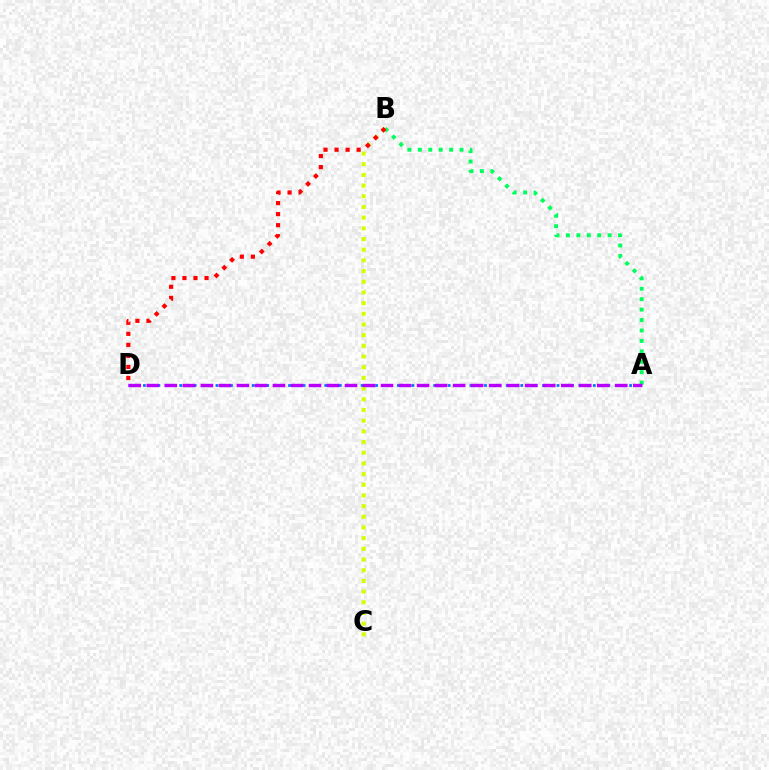{('A', 'B'): [{'color': '#00ff5c', 'line_style': 'dotted', 'thickness': 2.83}], ('B', 'C'): [{'color': '#d1ff00', 'line_style': 'dotted', 'thickness': 2.9}], ('A', 'D'): [{'color': '#0074ff', 'line_style': 'dotted', 'thickness': 1.97}, {'color': '#b900ff', 'line_style': 'dashed', 'thickness': 2.45}], ('B', 'D'): [{'color': '#ff0000', 'line_style': 'dotted', 'thickness': 3.0}]}